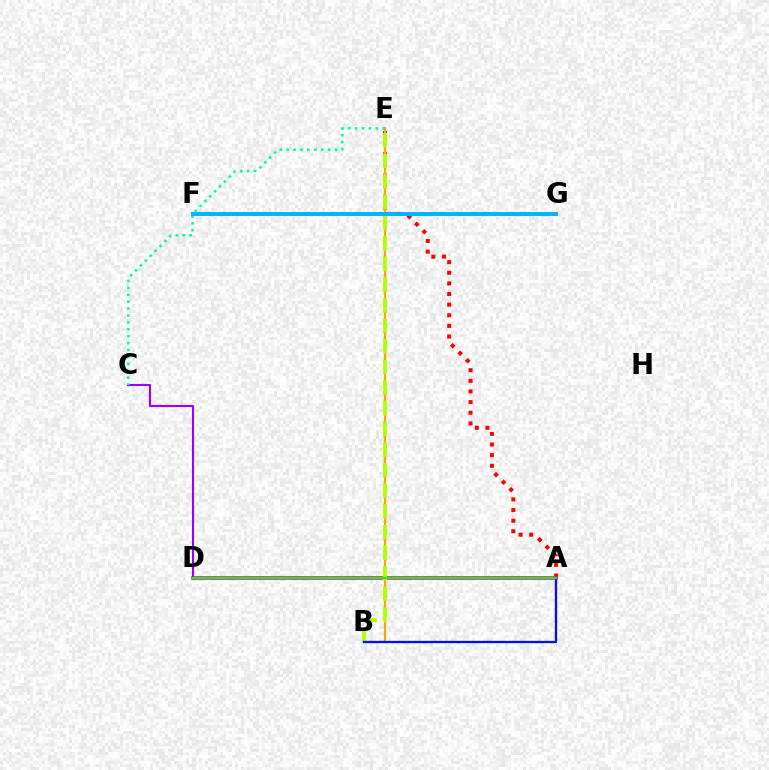{('A', 'E'): [{'color': '#ff0000', 'line_style': 'dotted', 'thickness': 2.89}], ('A', 'D'): [{'color': '#ff00bd', 'line_style': 'solid', 'thickness': 2.61}, {'color': '#08ff00', 'line_style': 'solid', 'thickness': 1.61}], ('B', 'E'): [{'color': '#ffa500', 'line_style': 'solid', 'thickness': 1.57}, {'color': '#b3ff00', 'line_style': 'dashed', 'thickness': 2.8}], ('C', 'D'): [{'color': '#9b00ff', 'line_style': 'solid', 'thickness': 1.52}], ('A', 'B'): [{'color': '#0010ff', 'line_style': 'solid', 'thickness': 1.66}], ('C', 'E'): [{'color': '#00ff9d', 'line_style': 'dotted', 'thickness': 1.88}], ('F', 'G'): [{'color': '#00b5ff', 'line_style': 'solid', 'thickness': 2.85}]}